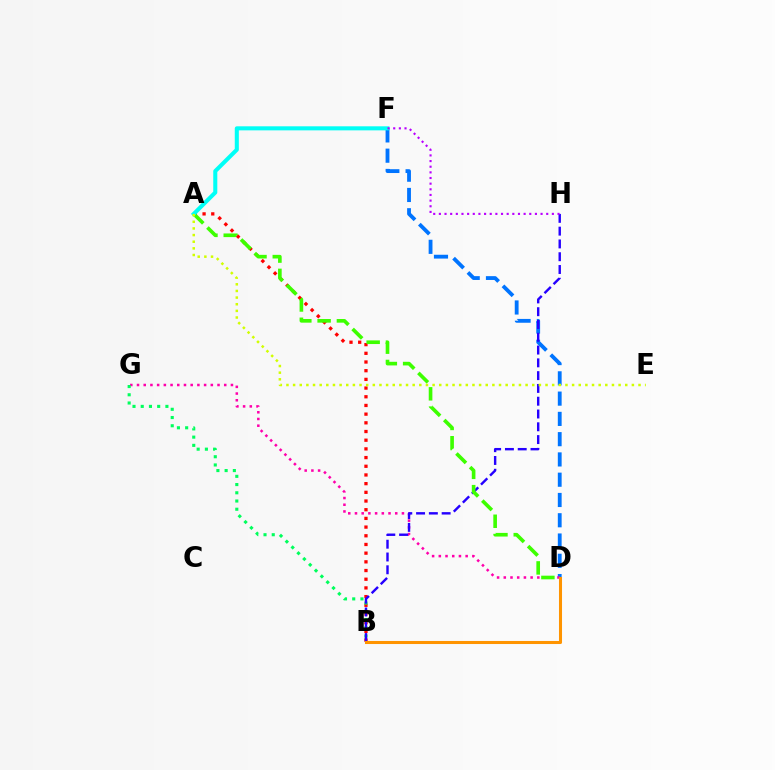{('D', 'F'): [{'color': '#0074ff', 'line_style': 'dashed', 'thickness': 2.75}], ('A', 'B'): [{'color': '#ff0000', 'line_style': 'dotted', 'thickness': 2.36}], ('D', 'G'): [{'color': '#ff00ac', 'line_style': 'dotted', 'thickness': 1.82}], ('B', 'G'): [{'color': '#00ff5c', 'line_style': 'dotted', 'thickness': 2.23}], ('B', 'H'): [{'color': '#2500ff', 'line_style': 'dashed', 'thickness': 1.74}], ('A', 'D'): [{'color': '#3dff00', 'line_style': 'dashed', 'thickness': 2.62}], ('A', 'F'): [{'color': '#00fff6', 'line_style': 'solid', 'thickness': 2.92}], ('B', 'D'): [{'color': '#ff9400', 'line_style': 'solid', 'thickness': 2.2}], ('F', 'H'): [{'color': '#b900ff', 'line_style': 'dotted', 'thickness': 1.54}], ('A', 'E'): [{'color': '#d1ff00', 'line_style': 'dotted', 'thickness': 1.8}]}